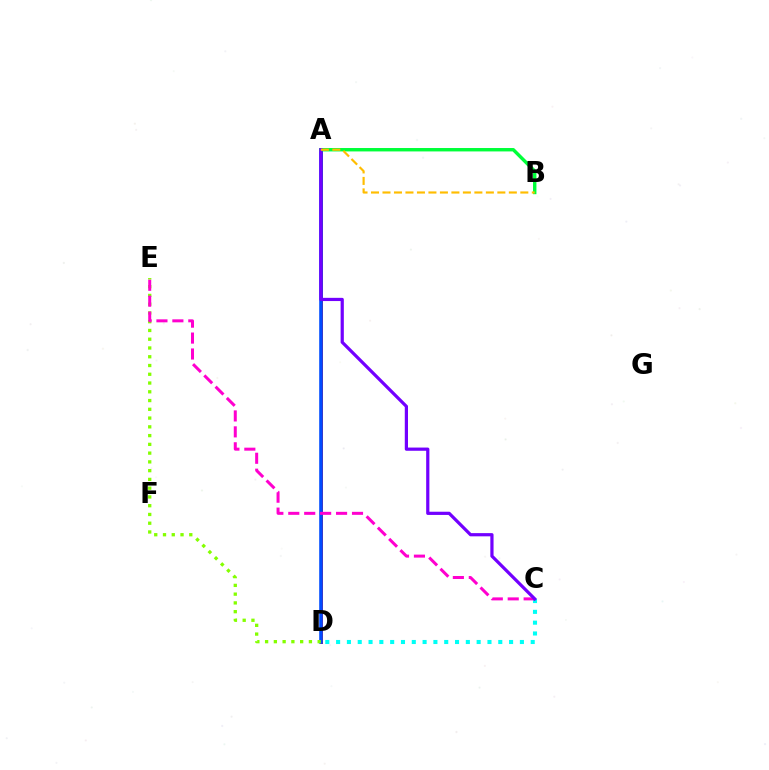{('A', 'D'): [{'color': '#ff0000', 'line_style': 'solid', 'thickness': 2.14}, {'color': '#004bff', 'line_style': 'solid', 'thickness': 2.58}], ('C', 'D'): [{'color': '#00fff6', 'line_style': 'dotted', 'thickness': 2.94}], ('A', 'B'): [{'color': '#00ff39', 'line_style': 'solid', 'thickness': 2.45}, {'color': '#ffbd00', 'line_style': 'dashed', 'thickness': 1.56}], ('D', 'E'): [{'color': '#84ff00', 'line_style': 'dotted', 'thickness': 2.38}], ('C', 'E'): [{'color': '#ff00cf', 'line_style': 'dashed', 'thickness': 2.16}], ('A', 'C'): [{'color': '#7200ff', 'line_style': 'solid', 'thickness': 2.31}]}